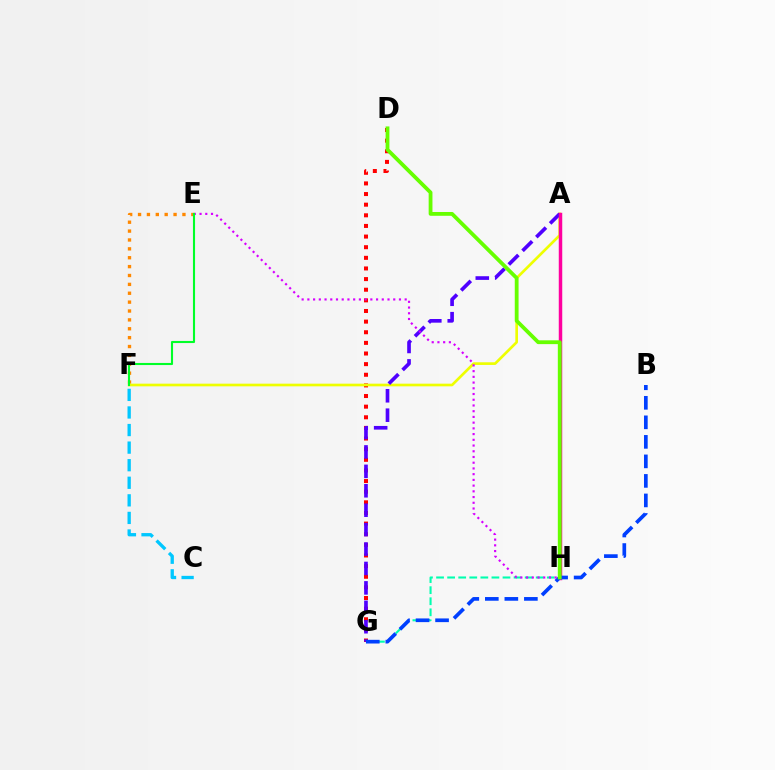{('G', 'H'): [{'color': '#00ffaf', 'line_style': 'dashed', 'thickness': 1.5}], ('E', 'F'): [{'color': '#ff8800', 'line_style': 'dotted', 'thickness': 2.41}, {'color': '#00ff27', 'line_style': 'solid', 'thickness': 1.52}], ('D', 'G'): [{'color': '#ff0000', 'line_style': 'dotted', 'thickness': 2.89}], ('A', 'F'): [{'color': '#eeff00', 'line_style': 'solid', 'thickness': 1.92}], ('A', 'G'): [{'color': '#4f00ff', 'line_style': 'dashed', 'thickness': 2.64}], ('A', 'H'): [{'color': '#ff00a0', 'line_style': 'solid', 'thickness': 2.5}], ('B', 'G'): [{'color': '#003fff', 'line_style': 'dashed', 'thickness': 2.65}], ('E', 'H'): [{'color': '#d600ff', 'line_style': 'dotted', 'thickness': 1.56}], ('D', 'H'): [{'color': '#66ff00', 'line_style': 'solid', 'thickness': 2.74}], ('C', 'F'): [{'color': '#00c7ff', 'line_style': 'dashed', 'thickness': 2.39}]}